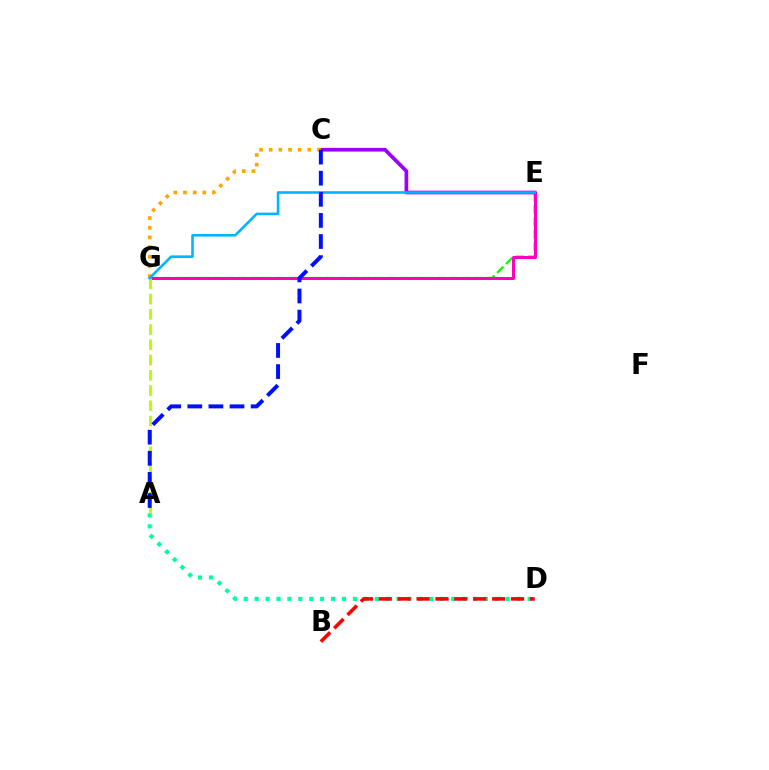{('E', 'G'): [{'color': '#08ff00', 'line_style': 'dashed', 'thickness': 1.69}, {'color': '#ff00bd', 'line_style': 'solid', 'thickness': 2.15}, {'color': '#00b5ff', 'line_style': 'solid', 'thickness': 1.87}], ('A', 'D'): [{'color': '#00ff9d', 'line_style': 'dotted', 'thickness': 2.97}], ('A', 'G'): [{'color': '#b3ff00', 'line_style': 'dashed', 'thickness': 2.07}], ('C', 'E'): [{'color': '#9b00ff', 'line_style': 'solid', 'thickness': 2.66}], ('C', 'G'): [{'color': '#ffa500', 'line_style': 'dotted', 'thickness': 2.63}], ('A', 'C'): [{'color': '#0010ff', 'line_style': 'dashed', 'thickness': 2.87}], ('B', 'D'): [{'color': '#ff0000', 'line_style': 'dashed', 'thickness': 2.57}]}